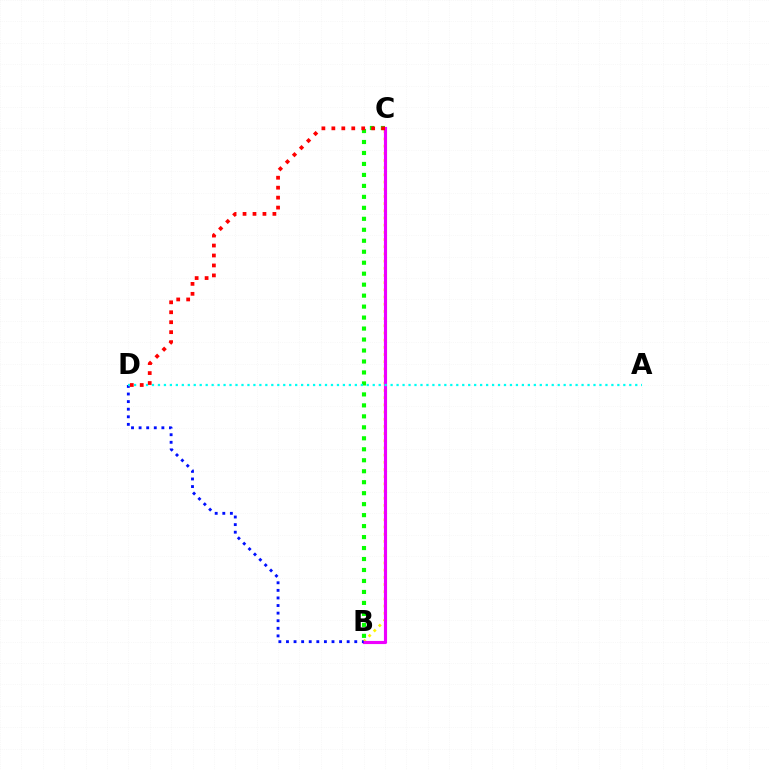{('B', 'C'): [{'color': '#fcf500', 'line_style': 'dotted', 'thickness': 1.95}, {'color': '#ee00ff', 'line_style': 'solid', 'thickness': 2.25}, {'color': '#08ff00', 'line_style': 'dotted', 'thickness': 2.98}], ('B', 'D'): [{'color': '#0010ff', 'line_style': 'dotted', 'thickness': 2.06}], ('A', 'D'): [{'color': '#00fff6', 'line_style': 'dotted', 'thickness': 1.62}], ('C', 'D'): [{'color': '#ff0000', 'line_style': 'dotted', 'thickness': 2.7}]}